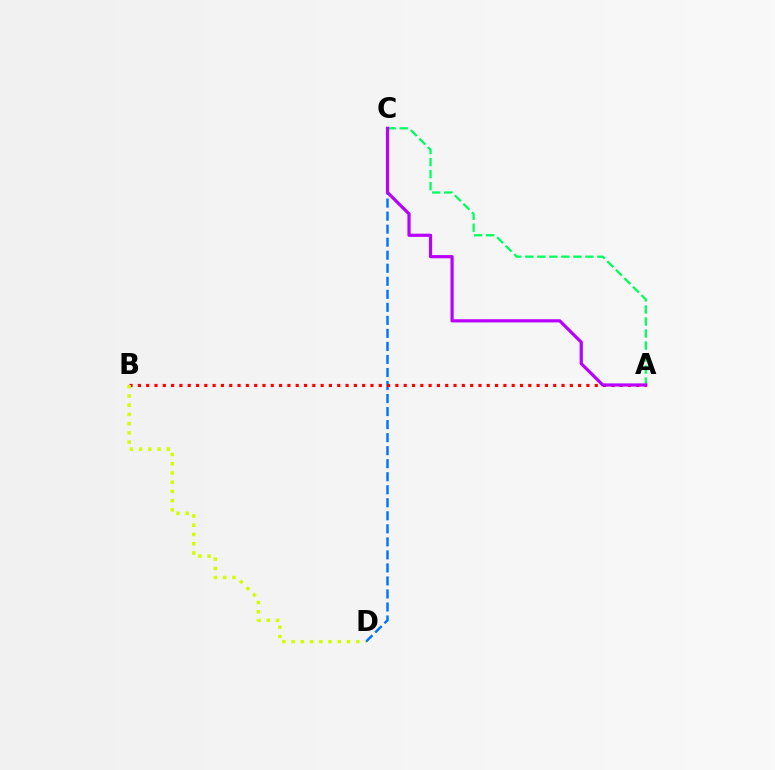{('A', 'C'): [{'color': '#00ff5c', 'line_style': 'dashed', 'thickness': 1.63}, {'color': '#b900ff', 'line_style': 'solid', 'thickness': 2.3}], ('C', 'D'): [{'color': '#0074ff', 'line_style': 'dashed', 'thickness': 1.77}], ('A', 'B'): [{'color': '#ff0000', 'line_style': 'dotted', 'thickness': 2.26}], ('B', 'D'): [{'color': '#d1ff00', 'line_style': 'dotted', 'thickness': 2.51}]}